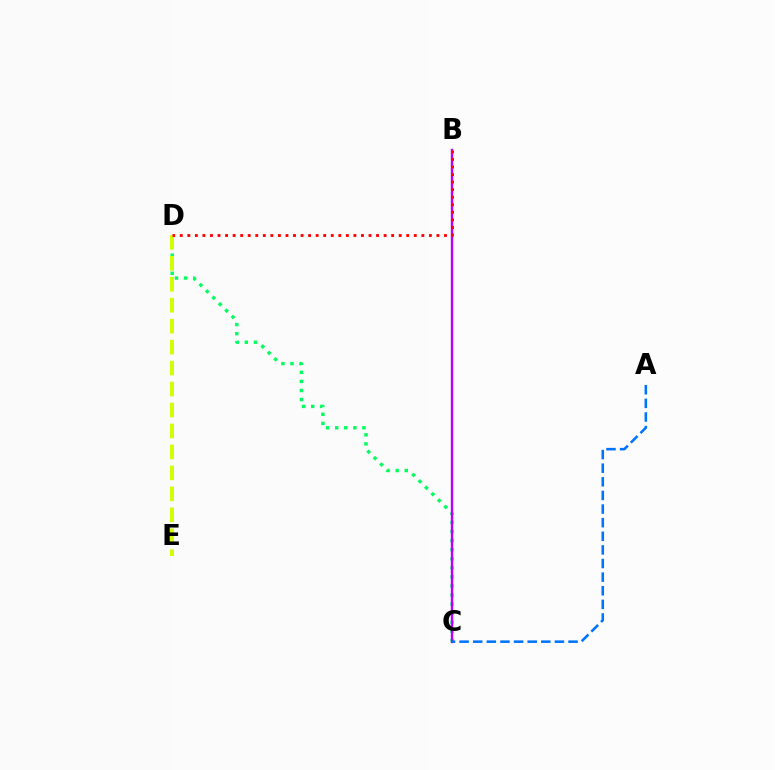{('C', 'D'): [{'color': '#00ff5c', 'line_style': 'dotted', 'thickness': 2.46}], ('B', 'C'): [{'color': '#b900ff', 'line_style': 'solid', 'thickness': 1.72}], ('D', 'E'): [{'color': '#d1ff00', 'line_style': 'dashed', 'thickness': 2.85}], ('A', 'C'): [{'color': '#0074ff', 'line_style': 'dashed', 'thickness': 1.85}], ('B', 'D'): [{'color': '#ff0000', 'line_style': 'dotted', 'thickness': 2.05}]}